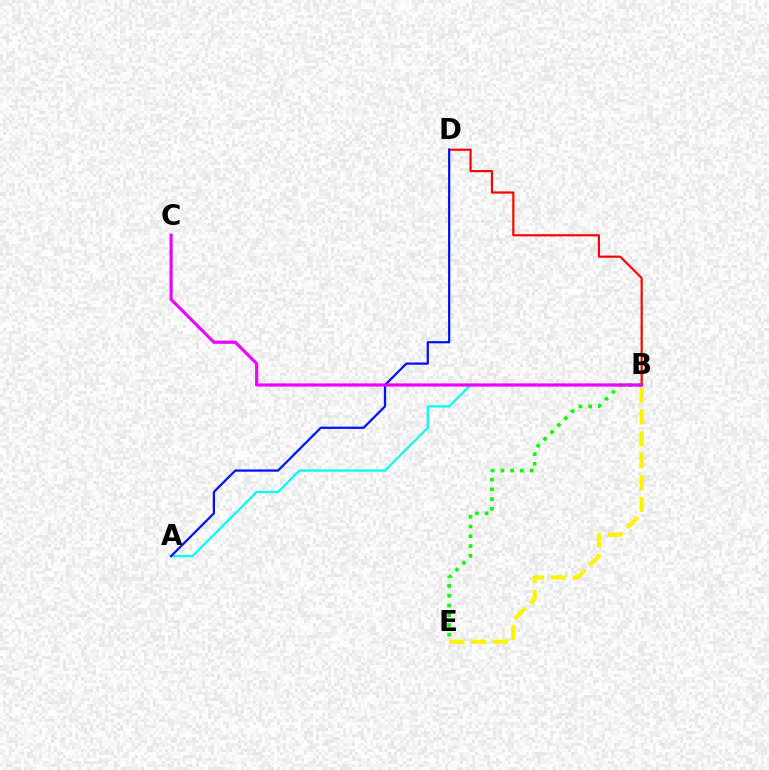{('A', 'B'): [{'color': '#00fff6', 'line_style': 'solid', 'thickness': 1.63}], ('B', 'E'): [{'color': '#08ff00', 'line_style': 'dotted', 'thickness': 2.65}, {'color': '#fcf500', 'line_style': 'dashed', 'thickness': 2.97}], ('B', 'D'): [{'color': '#ff0000', 'line_style': 'solid', 'thickness': 1.56}], ('A', 'D'): [{'color': '#0010ff', 'line_style': 'solid', 'thickness': 1.61}], ('B', 'C'): [{'color': '#ee00ff', 'line_style': 'solid', 'thickness': 2.29}]}